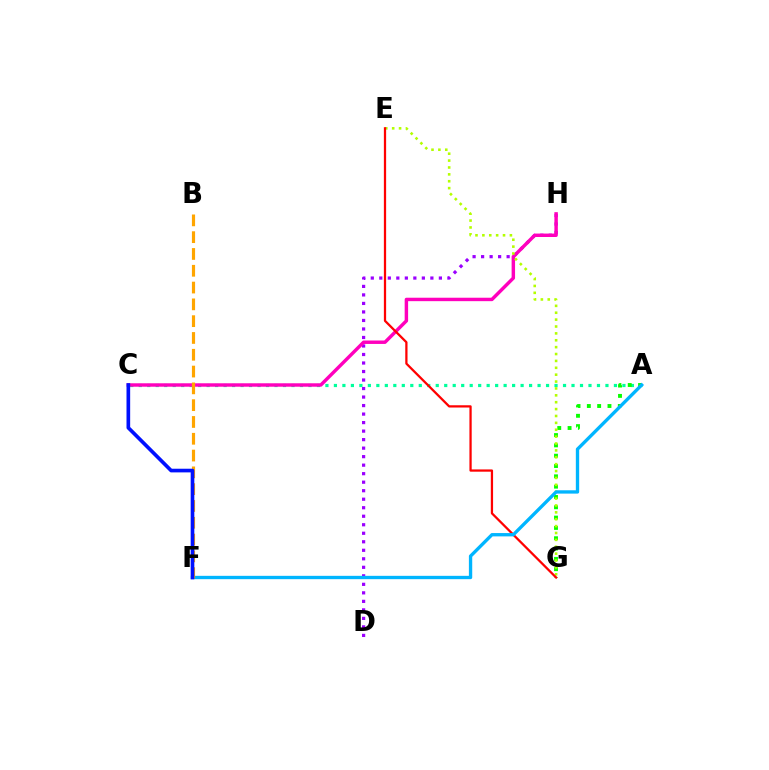{('A', 'C'): [{'color': '#00ff9d', 'line_style': 'dotted', 'thickness': 2.31}], ('D', 'H'): [{'color': '#9b00ff', 'line_style': 'dotted', 'thickness': 2.31}], ('C', 'H'): [{'color': '#ff00bd', 'line_style': 'solid', 'thickness': 2.48}], ('A', 'G'): [{'color': '#08ff00', 'line_style': 'dotted', 'thickness': 2.8}], ('E', 'G'): [{'color': '#b3ff00', 'line_style': 'dotted', 'thickness': 1.87}, {'color': '#ff0000', 'line_style': 'solid', 'thickness': 1.63}], ('A', 'F'): [{'color': '#00b5ff', 'line_style': 'solid', 'thickness': 2.4}], ('B', 'F'): [{'color': '#ffa500', 'line_style': 'dashed', 'thickness': 2.28}], ('C', 'F'): [{'color': '#0010ff', 'line_style': 'solid', 'thickness': 2.63}]}